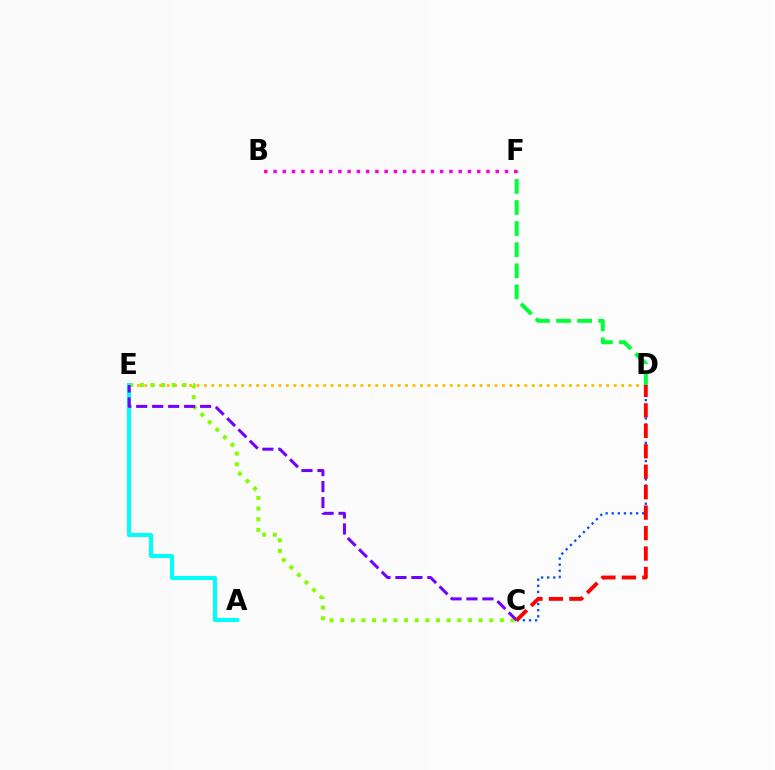{('D', 'E'): [{'color': '#ffbd00', 'line_style': 'dotted', 'thickness': 2.02}], ('C', 'E'): [{'color': '#84ff00', 'line_style': 'dotted', 'thickness': 2.89}, {'color': '#7200ff', 'line_style': 'dashed', 'thickness': 2.17}], ('D', 'F'): [{'color': '#00ff39', 'line_style': 'dashed', 'thickness': 2.87}], ('A', 'E'): [{'color': '#00fff6', 'line_style': 'solid', 'thickness': 2.92}], ('C', 'D'): [{'color': '#004bff', 'line_style': 'dotted', 'thickness': 1.66}, {'color': '#ff0000', 'line_style': 'dashed', 'thickness': 2.78}], ('B', 'F'): [{'color': '#ff00cf', 'line_style': 'dotted', 'thickness': 2.52}]}